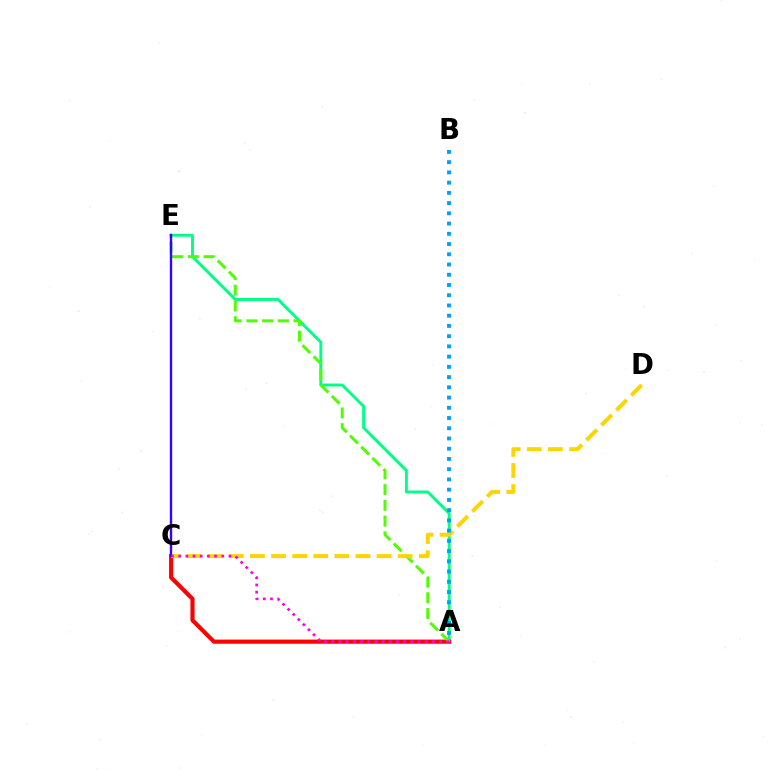{('A', 'E'): [{'color': '#00ff86', 'line_style': 'solid', 'thickness': 2.1}, {'color': '#4fff00', 'line_style': 'dashed', 'thickness': 2.14}], ('A', 'C'): [{'color': '#ff0000', 'line_style': 'solid', 'thickness': 2.99}, {'color': '#ff00ed', 'line_style': 'dotted', 'thickness': 1.95}], ('C', 'D'): [{'color': '#ffd500', 'line_style': 'dashed', 'thickness': 2.87}], ('C', 'E'): [{'color': '#3700ff', 'line_style': 'solid', 'thickness': 1.72}], ('A', 'B'): [{'color': '#009eff', 'line_style': 'dotted', 'thickness': 2.78}]}